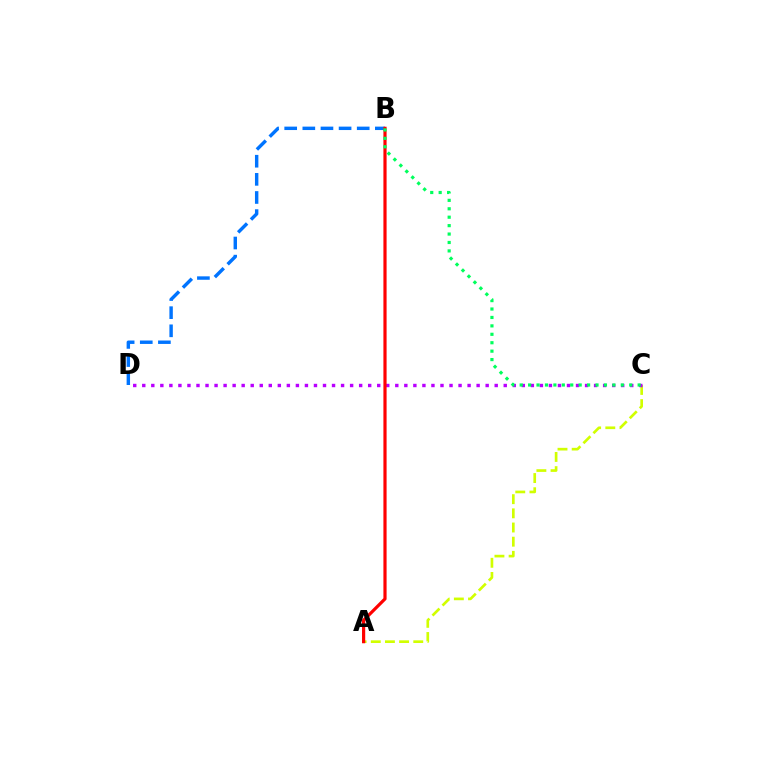{('A', 'C'): [{'color': '#d1ff00', 'line_style': 'dashed', 'thickness': 1.92}], ('C', 'D'): [{'color': '#b900ff', 'line_style': 'dotted', 'thickness': 2.46}], ('B', 'D'): [{'color': '#0074ff', 'line_style': 'dashed', 'thickness': 2.46}], ('A', 'B'): [{'color': '#ff0000', 'line_style': 'solid', 'thickness': 2.29}], ('B', 'C'): [{'color': '#00ff5c', 'line_style': 'dotted', 'thickness': 2.29}]}